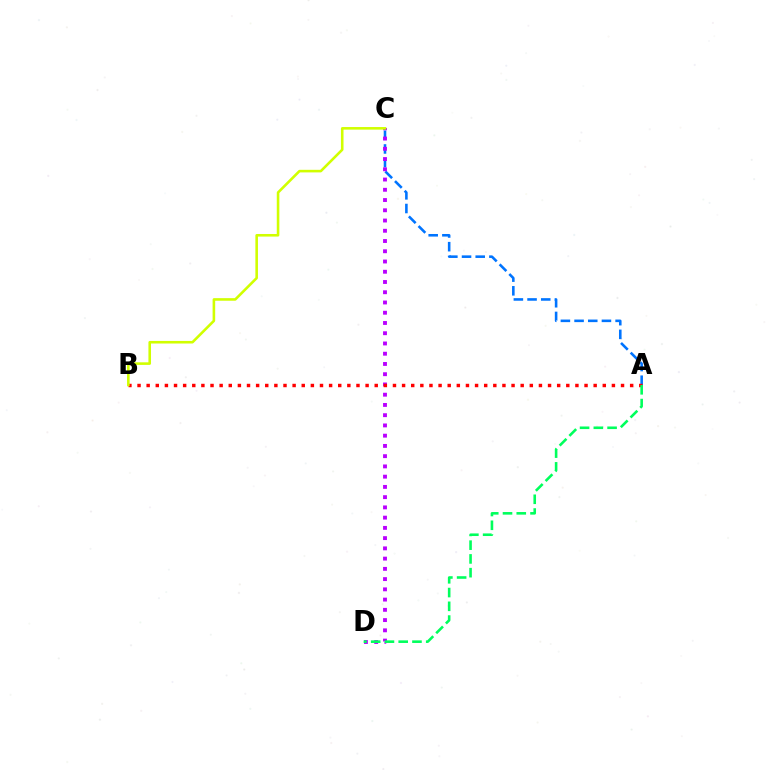{('A', 'C'): [{'color': '#0074ff', 'line_style': 'dashed', 'thickness': 1.86}], ('C', 'D'): [{'color': '#b900ff', 'line_style': 'dotted', 'thickness': 2.78}], ('A', 'B'): [{'color': '#ff0000', 'line_style': 'dotted', 'thickness': 2.48}], ('A', 'D'): [{'color': '#00ff5c', 'line_style': 'dashed', 'thickness': 1.87}], ('B', 'C'): [{'color': '#d1ff00', 'line_style': 'solid', 'thickness': 1.86}]}